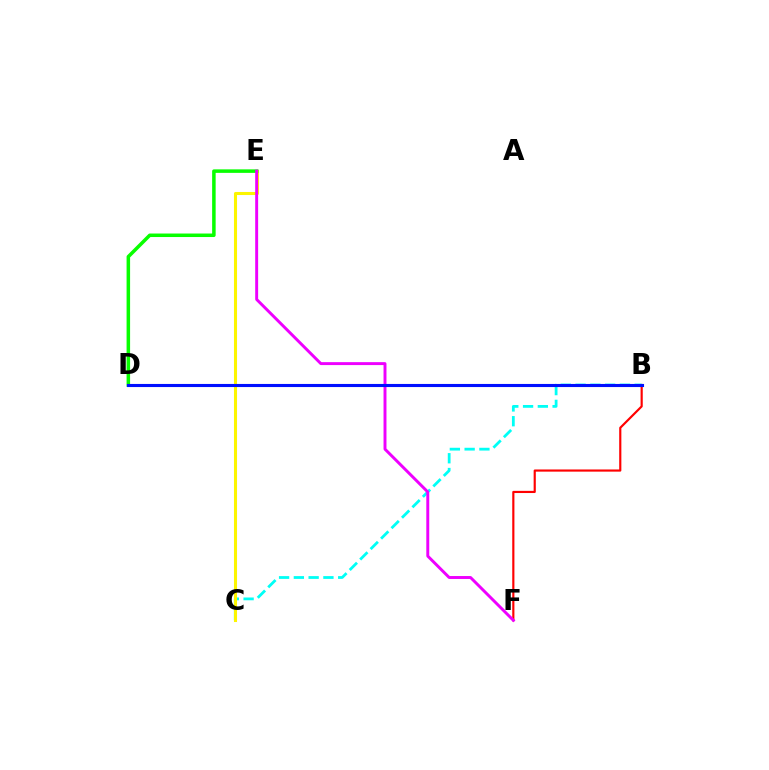{('B', 'C'): [{'color': '#00fff6', 'line_style': 'dashed', 'thickness': 2.01}], ('B', 'F'): [{'color': '#ff0000', 'line_style': 'solid', 'thickness': 1.56}], ('C', 'E'): [{'color': '#fcf500', 'line_style': 'solid', 'thickness': 2.2}], ('D', 'E'): [{'color': '#08ff00', 'line_style': 'solid', 'thickness': 2.53}], ('E', 'F'): [{'color': '#ee00ff', 'line_style': 'solid', 'thickness': 2.11}], ('B', 'D'): [{'color': '#0010ff', 'line_style': 'solid', 'thickness': 2.24}]}